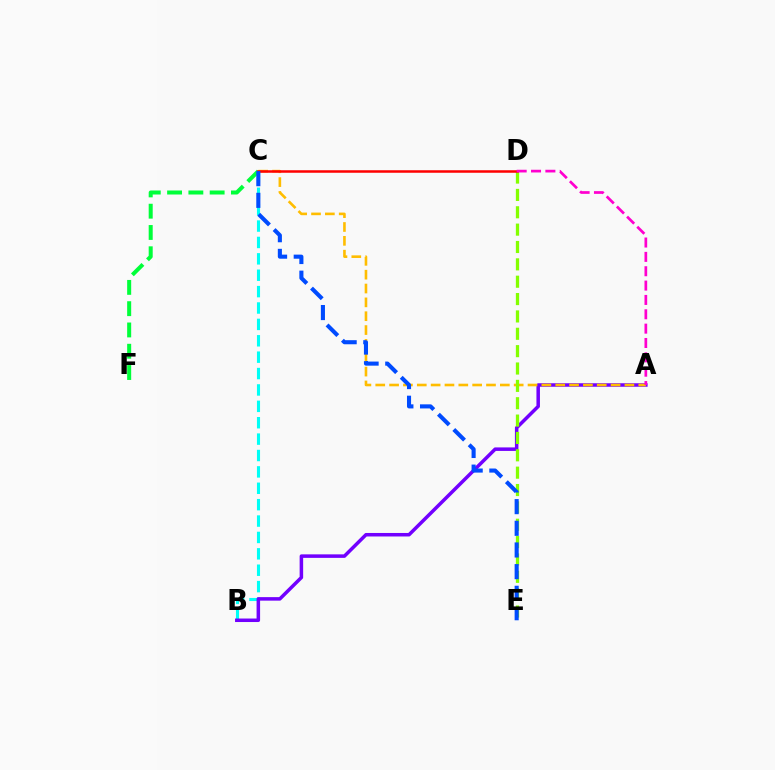{('C', 'F'): [{'color': '#00ff39', 'line_style': 'dashed', 'thickness': 2.89}], ('B', 'C'): [{'color': '#00fff6', 'line_style': 'dashed', 'thickness': 2.23}], ('A', 'B'): [{'color': '#7200ff', 'line_style': 'solid', 'thickness': 2.53}], ('A', 'C'): [{'color': '#ffbd00', 'line_style': 'dashed', 'thickness': 1.88}], ('D', 'E'): [{'color': '#84ff00', 'line_style': 'dashed', 'thickness': 2.36}], ('C', 'D'): [{'color': '#ff0000', 'line_style': 'solid', 'thickness': 1.81}], ('A', 'D'): [{'color': '#ff00cf', 'line_style': 'dashed', 'thickness': 1.95}], ('C', 'E'): [{'color': '#004bff', 'line_style': 'dashed', 'thickness': 2.94}]}